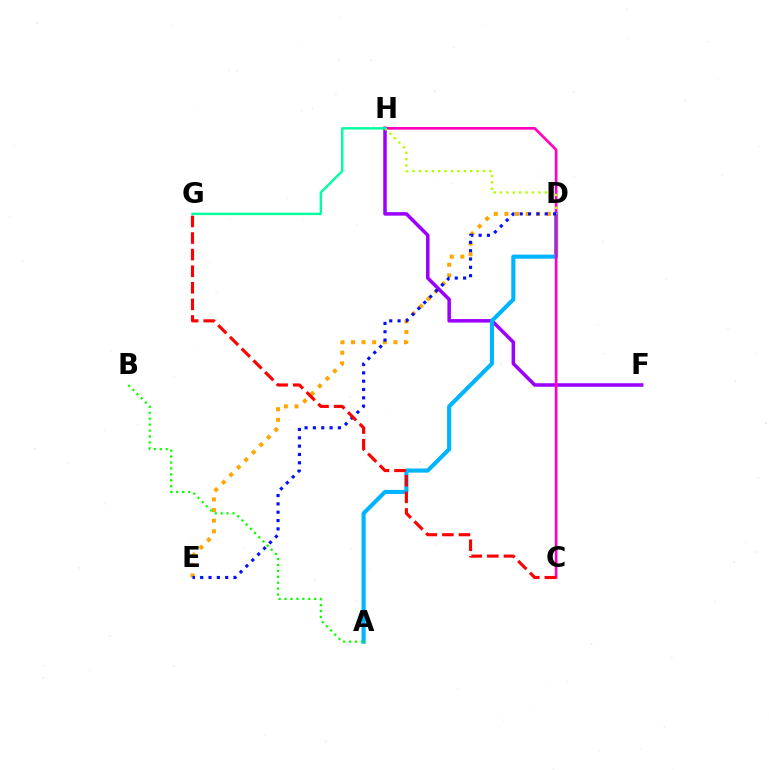{('F', 'H'): [{'color': '#9b00ff', 'line_style': 'solid', 'thickness': 2.54}], ('A', 'D'): [{'color': '#00b5ff', 'line_style': 'solid', 'thickness': 2.96}], ('C', 'H'): [{'color': '#ff00bd', 'line_style': 'solid', 'thickness': 1.93}], ('D', 'E'): [{'color': '#ffa500', 'line_style': 'dotted', 'thickness': 2.88}, {'color': '#0010ff', 'line_style': 'dotted', 'thickness': 2.26}], ('D', 'H'): [{'color': '#b3ff00', 'line_style': 'dotted', 'thickness': 1.74}], ('A', 'B'): [{'color': '#08ff00', 'line_style': 'dotted', 'thickness': 1.61}], ('G', 'H'): [{'color': '#00ff9d', 'line_style': 'solid', 'thickness': 1.73}], ('C', 'G'): [{'color': '#ff0000', 'line_style': 'dashed', 'thickness': 2.25}]}